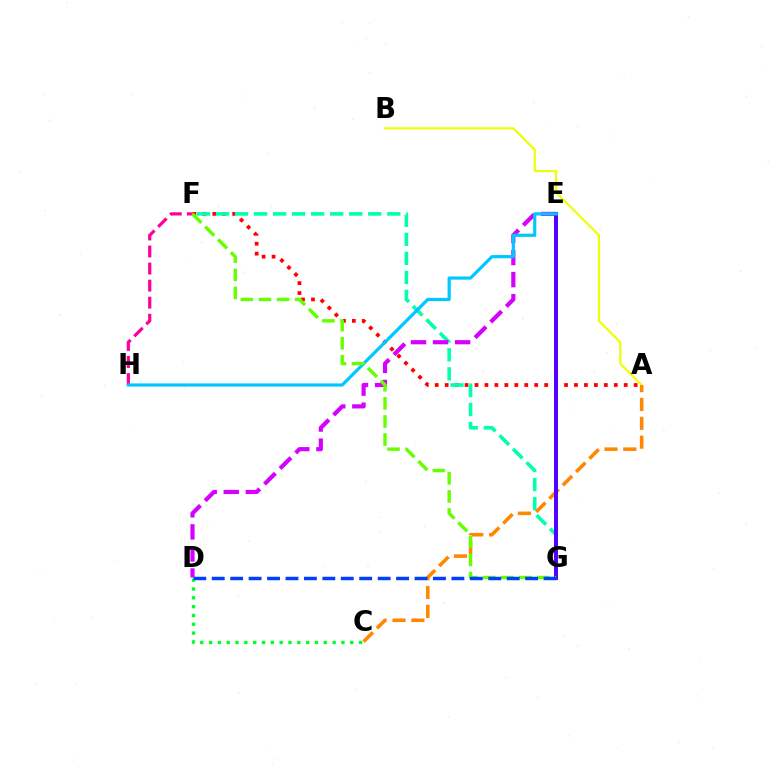{('A', 'F'): [{'color': '#ff0000', 'line_style': 'dotted', 'thickness': 2.7}], ('A', 'B'): [{'color': '#eeff00', 'line_style': 'solid', 'thickness': 1.55}], ('F', 'H'): [{'color': '#ff00a0', 'line_style': 'dashed', 'thickness': 2.32}], ('F', 'G'): [{'color': '#00ffaf', 'line_style': 'dashed', 'thickness': 2.58}, {'color': '#66ff00', 'line_style': 'dashed', 'thickness': 2.46}], ('D', 'E'): [{'color': '#d600ff', 'line_style': 'dashed', 'thickness': 3.0}], ('C', 'D'): [{'color': '#00ff27', 'line_style': 'dotted', 'thickness': 2.4}], ('A', 'C'): [{'color': '#ff8800', 'line_style': 'dashed', 'thickness': 2.56}], ('E', 'G'): [{'color': '#4f00ff', 'line_style': 'solid', 'thickness': 2.86}], ('E', 'H'): [{'color': '#00c7ff', 'line_style': 'solid', 'thickness': 2.3}], ('D', 'G'): [{'color': '#003fff', 'line_style': 'dashed', 'thickness': 2.5}]}